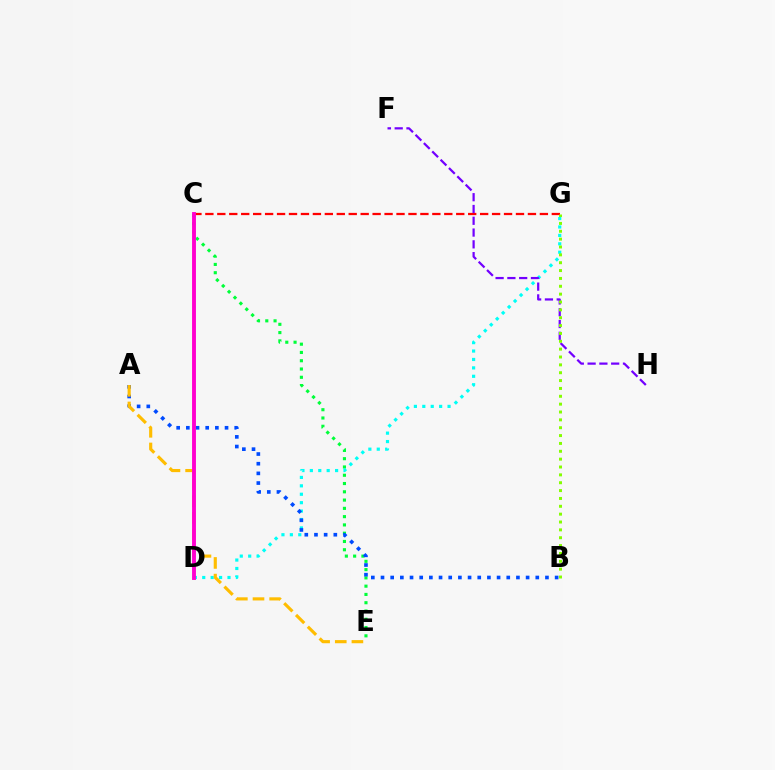{('C', 'E'): [{'color': '#00ff39', 'line_style': 'dotted', 'thickness': 2.25}], ('C', 'G'): [{'color': '#ff0000', 'line_style': 'dashed', 'thickness': 1.62}], ('D', 'G'): [{'color': '#00fff6', 'line_style': 'dotted', 'thickness': 2.29}], ('F', 'H'): [{'color': '#7200ff', 'line_style': 'dashed', 'thickness': 1.6}], ('A', 'B'): [{'color': '#004bff', 'line_style': 'dotted', 'thickness': 2.63}], ('A', 'E'): [{'color': '#ffbd00', 'line_style': 'dashed', 'thickness': 2.26}], ('B', 'G'): [{'color': '#84ff00', 'line_style': 'dotted', 'thickness': 2.13}], ('C', 'D'): [{'color': '#ff00cf', 'line_style': 'solid', 'thickness': 2.8}]}